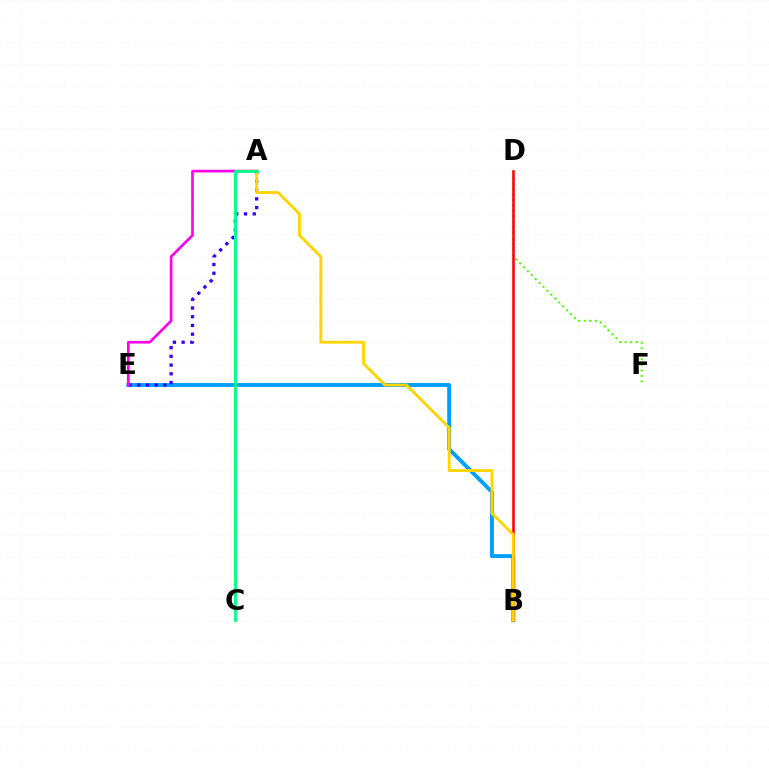{('B', 'E'): [{'color': '#009eff', 'line_style': 'solid', 'thickness': 2.82}], ('D', 'F'): [{'color': '#4fff00', 'line_style': 'dotted', 'thickness': 1.5}], ('B', 'D'): [{'color': '#ff0000', 'line_style': 'solid', 'thickness': 1.84}], ('A', 'E'): [{'color': '#3700ff', 'line_style': 'dotted', 'thickness': 2.37}, {'color': '#ff00ed', 'line_style': 'solid', 'thickness': 1.93}], ('A', 'B'): [{'color': '#ffd500', 'line_style': 'solid', 'thickness': 2.06}], ('A', 'C'): [{'color': '#00ff86', 'line_style': 'solid', 'thickness': 2.05}]}